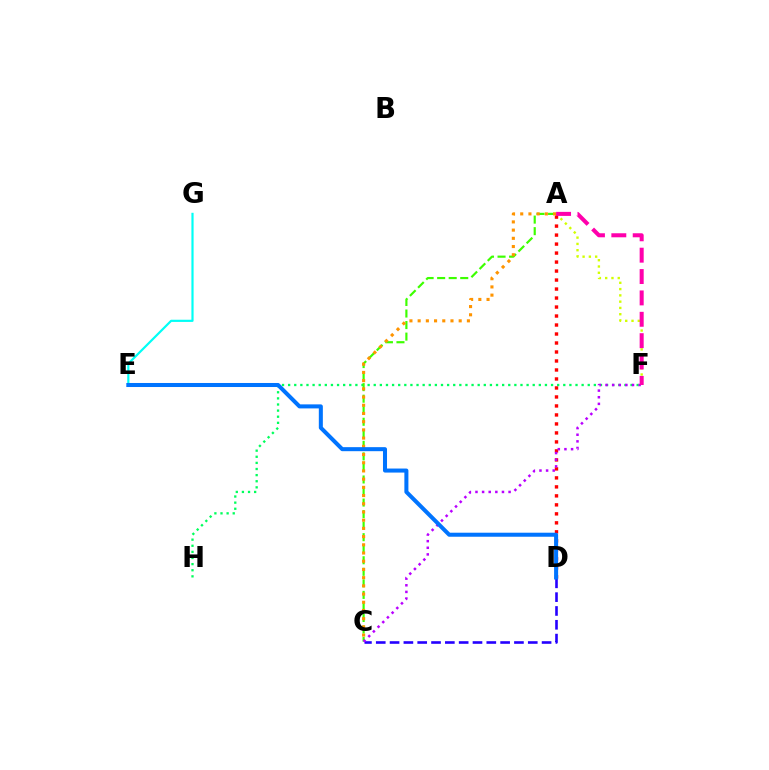{('A', 'F'): [{'color': '#d1ff00', 'line_style': 'dotted', 'thickness': 1.71}, {'color': '#ff00ac', 'line_style': 'dashed', 'thickness': 2.9}], ('A', 'D'): [{'color': '#ff0000', 'line_style': 'dotted', 'thickness': 2.44}], ('E', 'G'): [{'color': '#00fff6', 'line_style': 'solid', 'thickness': 1.57}], ('F', 'H'): [{'color': '#00ff5c', 'line_style': 'dotted', 'thickness': 1.66}], ('A', 'C'): [{'color': '#3dff00', 'line_style': 'dashed', 'thickness': 1.57}, {'color': '#ff9400', 'line_style': 'dotted', 'thickness': 2.23}], ('C', 'D'): [{'color': '#2500ff', 'line_style': 'dashed', 'thickness': 1.88}], ('C', 'F'): [{'color': '#b900ff', 'line_style': 'dotted', 'thickness': 1.8}], ('D', 'E'): [{'color': '#0074ff', 'line_style': 'solid', 'thickness': 2.9}]}